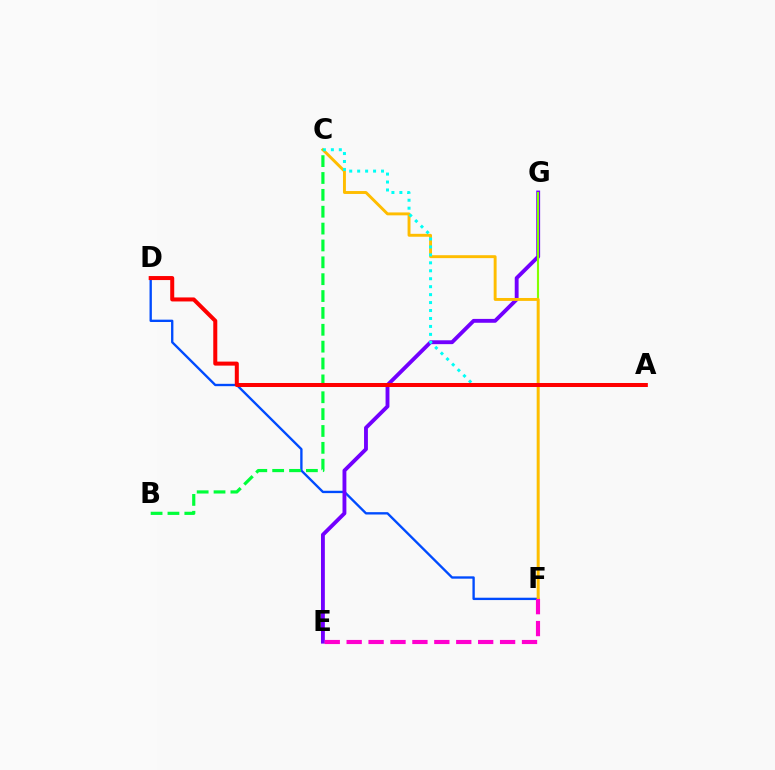{('D', 'F'): [{'color': '#004bff', 'line_style': 'solid', 'thickness': 1.69}], ('E', 'G'): [{'color': '#7200ff', 'line_style': 'solid', 'thickness': 2.78}], ('F', 'G'): [{'color': '#84ff00', 'line_style': 'solid', 'thickness': 1.53}], ('C', 'F'): [{'color': '#ffbd00', 'line_style': 'solid', 'thickness': 2.1}], ('A', 'C'): [{'color': '#00fff6', 'line_style': 'dotted', 'thickness': 2.16}], ('B', 'C'): [{'color': '#00ff39', 'line_style': 'dashed', 'thickness': 2.29}], ('E', 'F'): [{'color': '#ff00cf', 'line_style': 'dashed', 'thickness': 2.98}], ('A', 'D'): [{'color': '#ff0000', 'line_style': 'solid', 'thickness': 2.89}]}